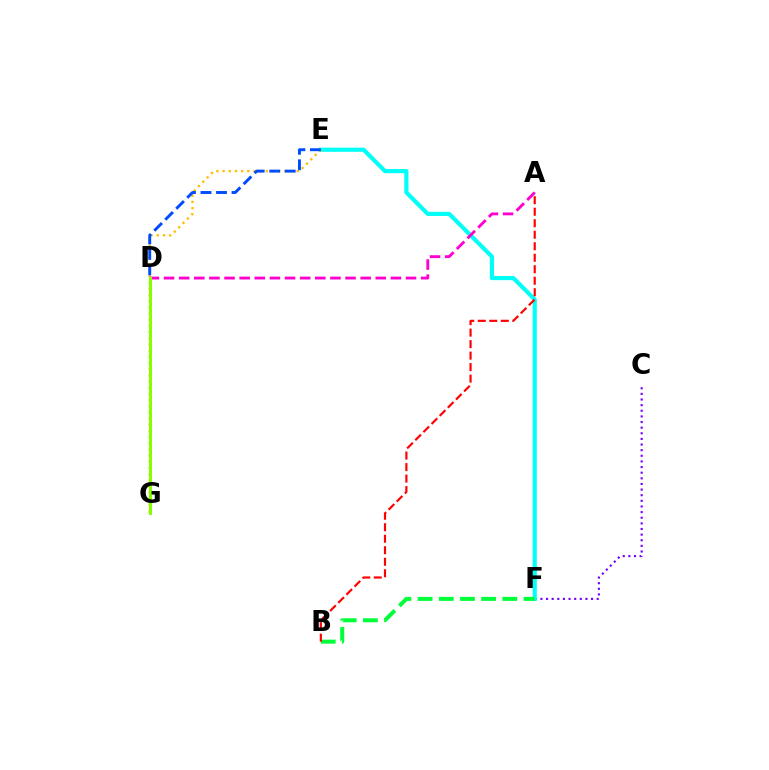{('C', 'F'): [{'color': '#7200ff', 'line_style': 'dotted', 'thickness': 1.53}], ('E', 'F'): [{'color': '#00fff6', 'line_style': 'solid', 'thickness': 3.0}], ('E', 'G'): [{'color': '#ffbd00', 'line_style': 'dotted', 'thickness': 1.68}], ('D', 'E'): [{'color': '#004bff', 'line_style': 'dashed', 'thickness': 2.11}], ('B', 'F'): [{'color': '#00ff39', 'line_style': 'dashed', 'thickness': 2.88}], ('A', 'B'): [{'color': '#ff0000', 'line_style': 'dashed', 'thickness': 1.56}], ('A', 'D'): [{'color': '#ff00cf', 'line_style': 'dashed', 'thickness': 2.05}], ('D', 'G'): [{'color': '#84ff00', 'line_style': 'solid', 'thickness': 2.16}]}